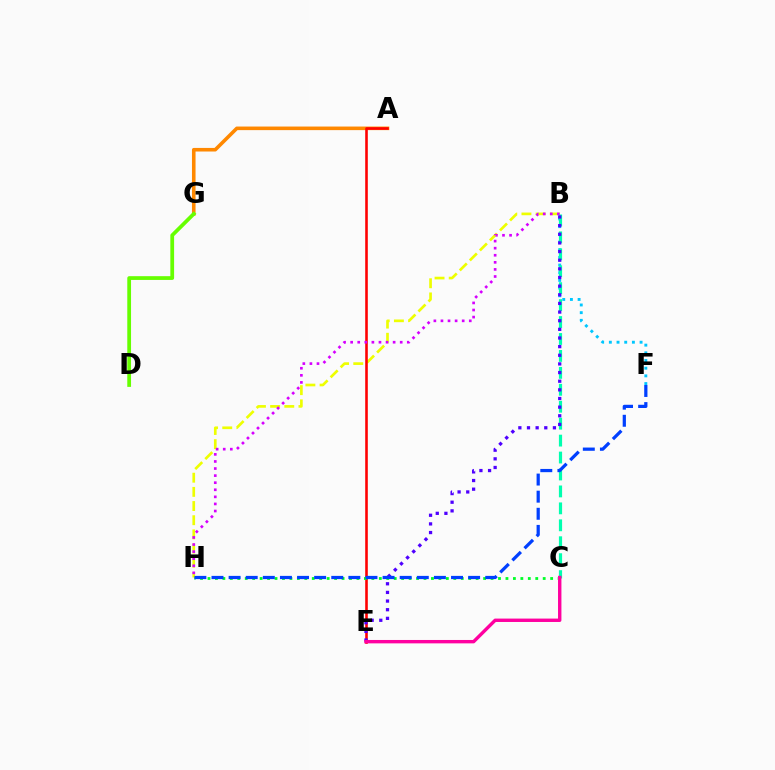{('A', 'G'): [{'color': '#ff8800', 'line_style': 'solid', 'thickness': 2.58}], ('B', 'F'): [{'color': '#00c7ff', 'line_style': 'dotted', 'thickness': 2.09}], ('B', 'H'): [{'color': '#eeff00', 'line_style': 'dashed', 'thickness': 1.92}, {'color': '#d600ff', 'line_style': 'dotted', 'thickness': 1.92}], ('A', 'E'): [{'color': '#ff0000', 'line_style': 'solid', 'thickness': 1.86}], ('D', 'G'): [{'color': '#66ff00', 'line_style': 'solid', 'thickness': 2.71}], ('B', 'C'): [{'color': '#00ffaf', 'line_style': 'dashed', 'thickness': 2.3}], ('B', 'E'): [{'color': '#4f00ff', 'line_style': 'dotted', 'thickness': 2.35}], ('C', 'H'): [{'color': '#00ff27', 'line_style': 'dotted', 'thickness': 2.02}], ('C', 'E'): [{'color': '#ff00a0', 'line_style': 'solid', 'thickness': 2.44}], ('F', 'H'): [{'color': '#003fff', 'line_style': 'dashed', 'thickness': 2.32}]}